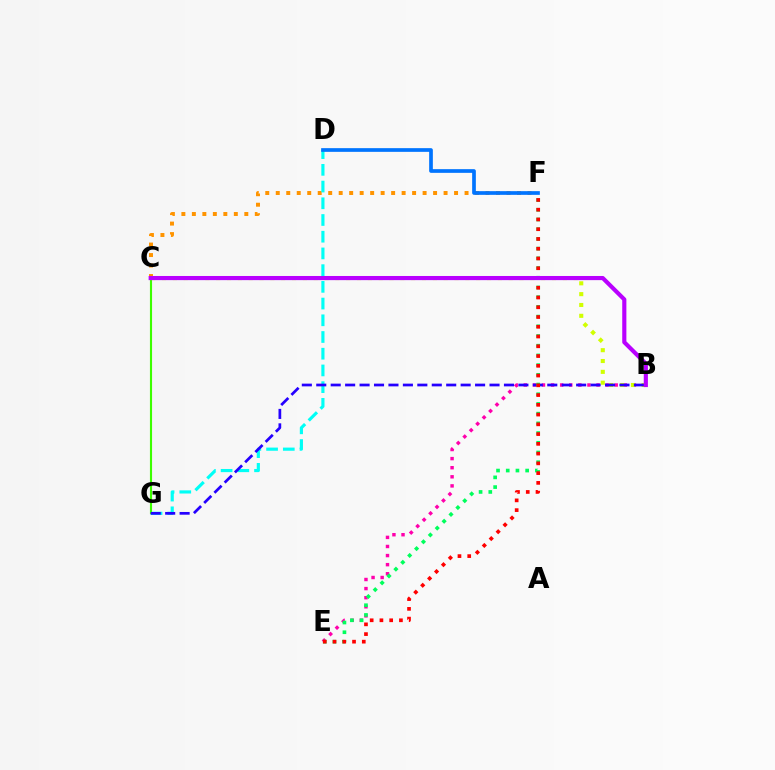{('C', 'F'): [{'color': '#ff9400', 'line_style': 'dotted', 'thickness': 2.85}], ('D', 'G'): [{'color': '#00fff6', 'line_style': 'dashed', 'thickness': 2.27}], ('B', 'E'): [{'color': '#ff00ac', 'line_style': 'dotted', 'thickness': 2.47}], ('D', 'F'): [{'color': '#0074ff', 'line_style': 'solid', 'thickness': 2.66}], ('C', 'G'): [{'color': '#3dff00', 'line_style': 'solid', 'thickness': 1.53}], ('B', 'C'): [{'color': '#d1ff00', 'line_style': 'dotted', 'thickness': 2.94}, {'color': '#b900ff', 'line_style': 'solid', 'thickness': 2.98}], ('B', 'G'): [{'color': '#2500ff', 'line_style': 'dashed', 'thickness': 1.96}], ('E', 'F'): [{'color': '#00ff5c', 'line_style': 'dotted', 'thickness': 2.64}, {'color': '#ff0000', 'line_style': 'dotted', 'thickness': 2.65}]}